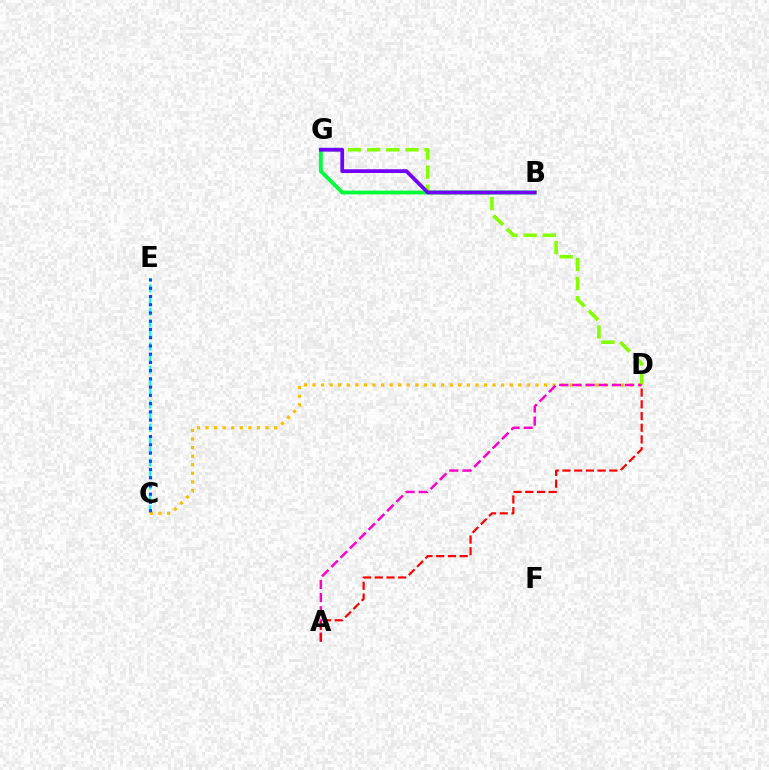{('C', 'E'): [{'color': '#00fff6', 'line_style': 'dashed', 'thickness': 1.58}, {'color': '#004bff', 'line_style': 'dotted', 'thickness': 2.24}], ('D', 'G'): [{'color': '#84ff00', 'line_style': 'dashed', 'thickness': 2.6}], ('C', 'D'): [{'color': '#ffbd00', 'line_style': 'dotted', 'thickness': 2.33}], ('B', 'G'): [{'color': '#00ff39', 'line_style': 'solid', 'thickness': 2.75}, {'color': '#7200ff', 'line_style': 'solid', 'thickness': 2.7}], ('A', 'D'): [{'color': '#ff00cf', 'line_style': 'dashed', 'thickness': 1.79}, {'color': '#ff0000', 'line_style': 'dashed', 'thickness': 1.59}]}